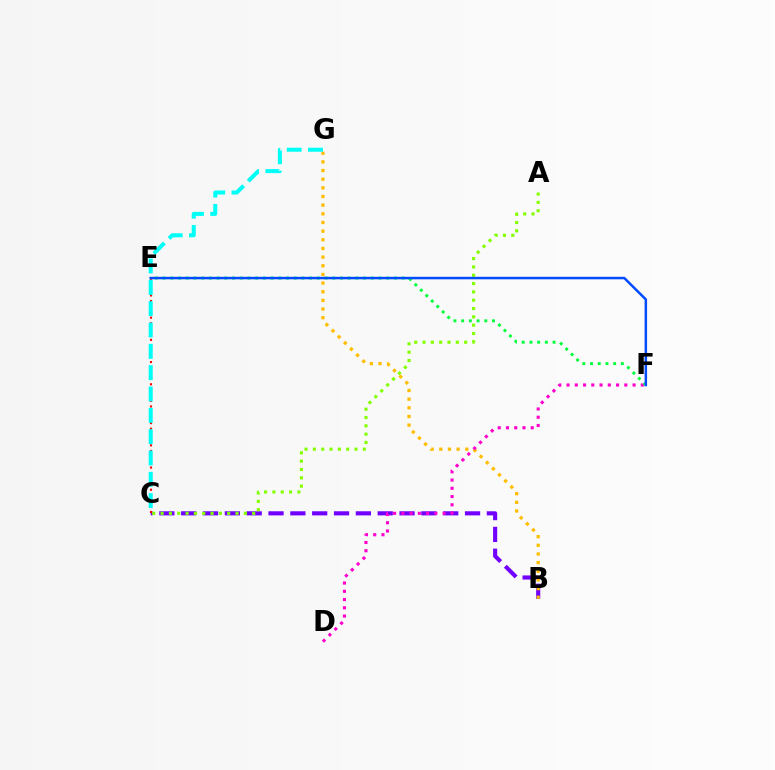{('B', 'C'): [{'color': '#7200ff', 'line_style': 'dashed', 'thickness': 2.97}], ('B', 'G'): [{'color': '#ffbd00', 'line_style': 'dotted', 'thickness': 2.35}], ('D', 'F'): [{'color': '#ff00cf', 'line_style': 'dotted', 'thickness': 2.24}], ('C', 'E'): [{'color': '#ff0000', 'line_style': 'dotted', 'thickness': 1.51}], ('E', 'F'): [{'color': '#00ff39', 'line_style': 'dotted', 'thickness': 2.1}, {'color': '#004bff', 'line_style': 'solid', 'thickness': 1.8}], ('A', 'C'): [{'color': '#84ff00', 'line_style': 'dotted', 'thickness': 2.26}], ('C', 'G'): [{'color': '#00fff6', 'line_style': 'dashed', 'thickness': 2.9}]}